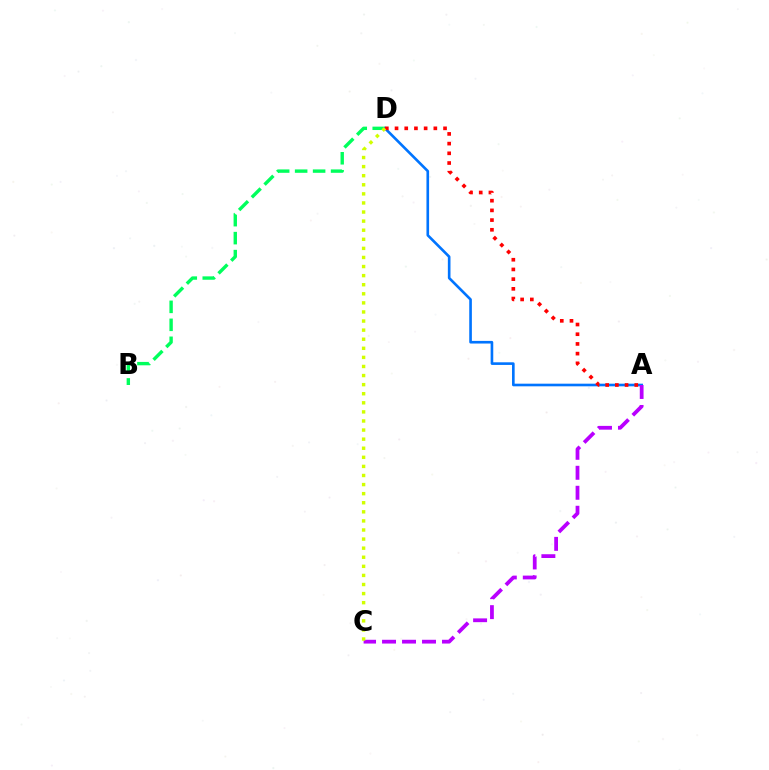{('B', 'D'): [{'color': '#00ff5c', 'line_style': 'dashed', 'thickness': 2.44}], ('A', 'D'): [{'color': '#0074ff', 'line_style': 'solid', 'thickness': 1.89}, {'color': '#ff0000', 'line_style': 'dotted', 'thickness': 2.64}], ('A', 'C'): [{'color': '#b900ff', 'line_style': 'dashed', 'thickness': 2.72}], ('C', 'D'): [{'color': '#d1ff00', 'line_style': 'dotted', 'thickness': 2.47}]}